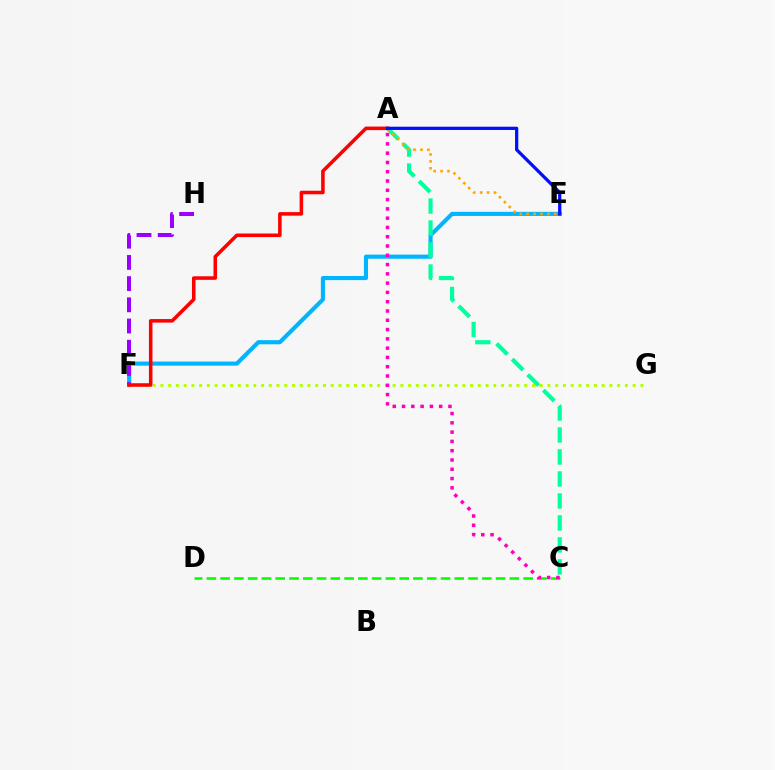{('C', 'D'): [{'color': '#08ff00', 'line_style': 'dashed', 'thickness': 1.87}], ('E', 'F'): [{'color': '#00b5ff', 'line_style': 'solid', 'thickness': 2.96}], ('A', 'C'): [{'color': '#00ff9d', 'line_style': 'dashed', 'thickness': 2.99}, {'color': '#ff00bd', 'line_style': 'dotted', 'thickness': 2.52}], ('F', 'H'): [{'color': '#9b00ff', 'line_style': 'dashed', 'thickness': 2.88}], ('F', 'G'): [{'color': '#b3ff00', 'line_style': 'dotted', 'thickness': 2.1}], ('A', 'F'): [{'color': '#ff0000', 'line_style': 'solid', 'thickness': 2.56}], ('A', 'E'): [{'color': '#ffa500', 'line_style': 'dotted', 'thickness': 1.88}, {'color': '#0010ff', 'line_style': 'solid', 'thickness': 2.35}]}